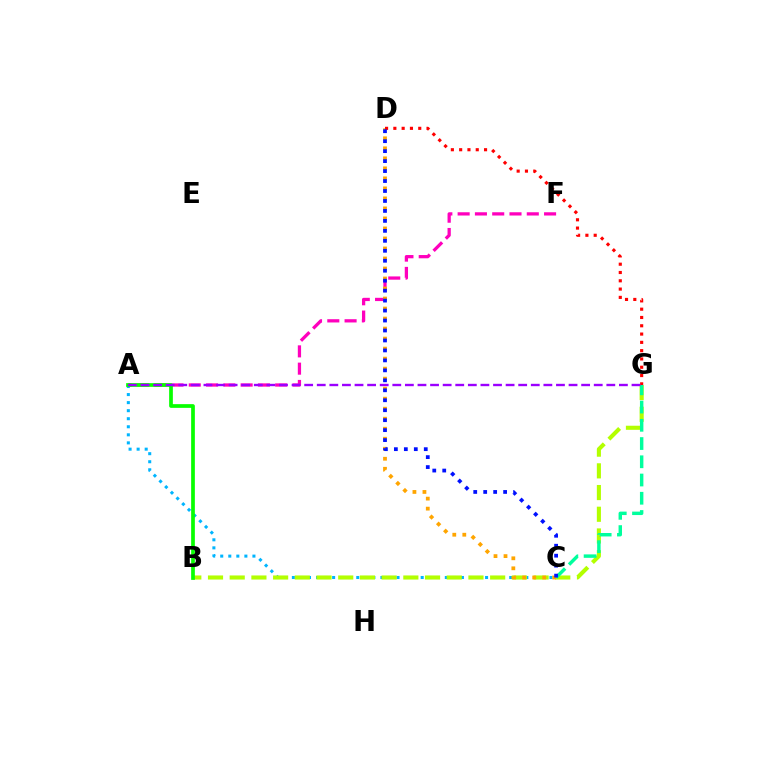{('A', 'C'): [{'color': '#00b5ff', 'line_style': 'dotted', 'thickness': 2.19}], ('A', 'F'): [{'color': '#ff00bd', 'line_style': 'dashed', 'thickness': 2.35}], ('B', 'G'): [{'color': '#b3ff00', 'line_style': 'dashed', 'thickness': 2.95}], ('C', 'D'): [{'color': '#ffa500', 'line_style': 'dotted', 'thickness': 2.72}, {'color': '#0010ff', 'line_style': 'dotted', 'thickness': 2.71}], ('C', 'G'): [{'color': '#00ff9d', 'line_style': 'dashed', 'thickness': 2.48}], ('D', 'G'): [{'color': '#ff0000', 'line_style': 'dotted', 'thickness': 2.25}], ('A', 'B'): [{'color': '#08ff00', 'line_style': 'solid', 'thickness': 2.67}], ('A', 'G'): [{'color': '#9b00ff', 'line_style': 'dashed', 'thickness': 1.71}]}